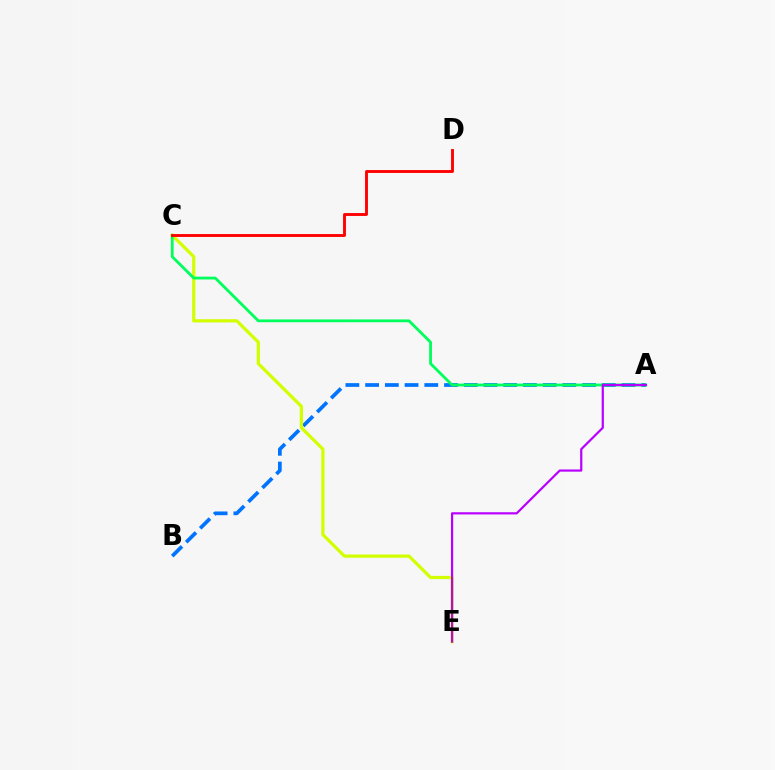{('A', 'B'): [{'color': '#0074ff', 'line_style': 'dashed', 'thickness': 2.68}], ('C', 'E'): [{'color': '#d1ff00', 'line_style': 'solid', 'thickness': 2.31}], ('A', 'C'): [{'color': '#00ff5c', 'line_style': 'solid', 'thickness': 2.02}], ('C', 'D'): [{'color': '#ff0000', 'line_style': 'solid', 'thickness': 2.07}], ('A', 'E'): [{'color': '#b900ff', 'line_style': 'solid', 'thickness': 1.58}]}